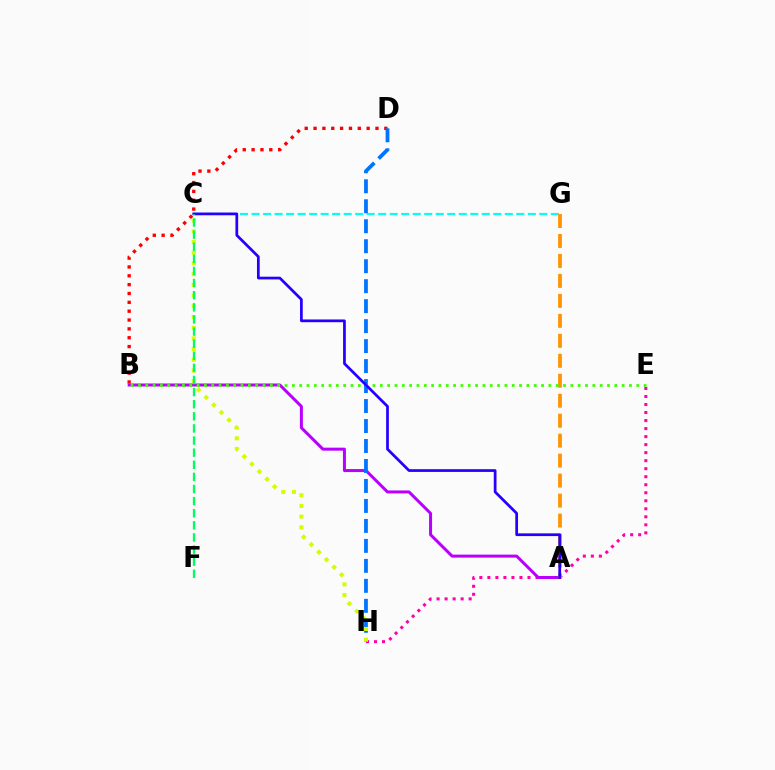{('E', 'H'): [{'color': '#ff00ac', 'line_style': 'dotted', 'thickness': 2.18}], ('C', 'G'): [{'color': '#00fff6', 'line_style': 'dashed', 'thickness': 1.56}], ('A', 'B'): [{'color': '#b900ff', 'line_style': 'solid', 'thickness': 2.16}], ('A', 'G'): [{'color': '#ff9400', 'line_style': 'dashed', 'thickness': 2.71}], ('B', 'D'): [{'color': '#ff0000', 'line_style': 'dotted', 'thickness': 2.4}], ('D', 'H'): [{'color': '#0074ff', 'line_style': 'dashed', 'thickness': 2.71}], ('B', 'E'): [{'color': '#3dff00', 'line_style': 'dotted', 'thickness': 1.99}], ('A', 'C'): [{'color': '#2500ff', 'line_style': 'solid', 'thickness': 1.97}], ('C', 'H'): [{'color': '#d1ff00', 'line_style': 'dotted', 'thickness': 2.91}], ('C', 'F'): [{'color': '#00ff5c', 'line_style': 'dashed', 'thickness': 1.65}]}